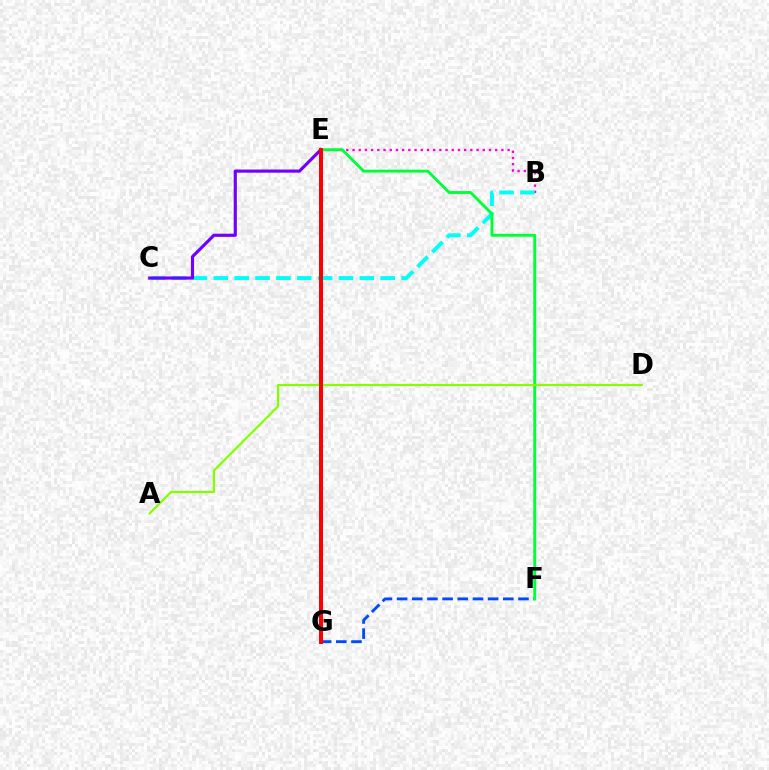{('F', 'G'): [{'color': '#004bff', 'line_style': 'dashed', 'thickness': 2.06}], ('B', 'E'): [{'color': '#ff00cf', 'line_style': 'dotted', 'thickness': 1.69}], ('B', 'C'): [{'color': '#00fff6', 'line_style': 'dashed', 'thickness': 2.83}], ('C', 'E'): [{'color': '#7200ff', 'line_style': 'solid', 'thickness': 2.27}], ('E', 'F'): [{'color': '#00ff39', 'line_style': 'solid', 'thickness': 2.08}], ('E', 'G'): [{'color': '#ffbd00', 'line_style': 'solid', 'thickness': 2.8}, {'color': '#ff0000', 'line_style': 'solid', 'thickness': 2.88}], ('A', 'D'): [{'color': '#84ff00', 'line_style': 'solid', 'thickness': 1.6}]}